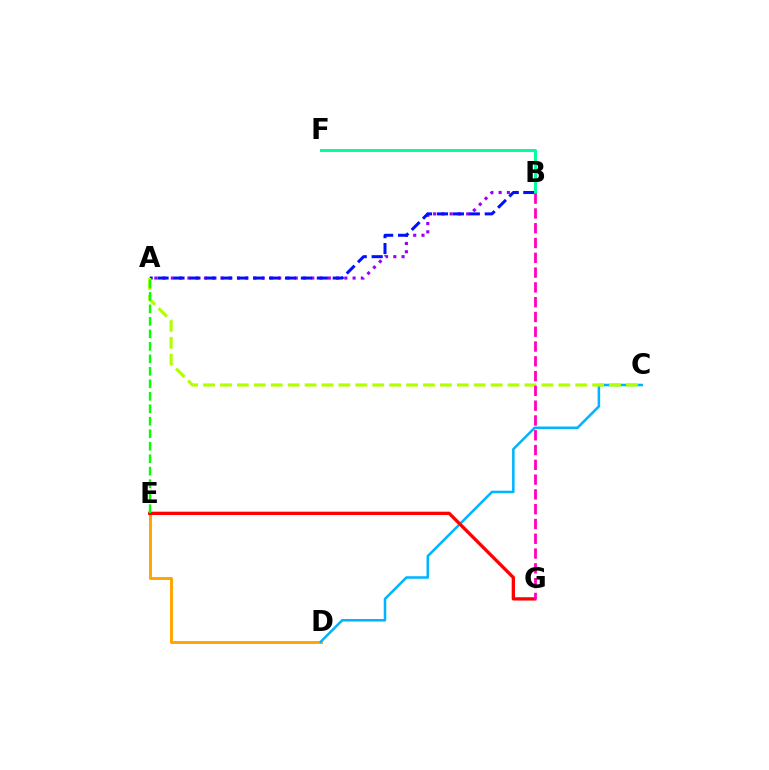{('D', 'E'): [{'color': '#ffa500', 'line_style': 'solid', 'thickness': 2.12}], ('C', 'D'): [{'color': '#00b5ff', 'line_style': 'solid', 'thickness': 1.83}], ('A', 'B'): [{'color': '#9b00ff', 'line_style': 'dotted', 'thickness': 2.24}, {'color': '#0010ff', 'line_style': 'dashed', 'thickness': 2.16}], ('E', 'G'): [{'color': '#ff0000', 'line_style': 'solid', 'thickness': 2.38}], ('A', 'C'): [{'color': '#b3ff00', 'line_style': 'dashed', 'thickness': 2.3}], ('B', 'F'): [{'color': '#00ff9d', 'line_style': 'solid', 'thickness': 2.13}], ('A', 'E'): [{'color': '#08ff00', 'line_style': 'dashed', 'thickness': 1.7}], ('B', 'G'): [{'color': '#ff00bd', 'line_style': 'dashed', 'thickness': 2.01}]}